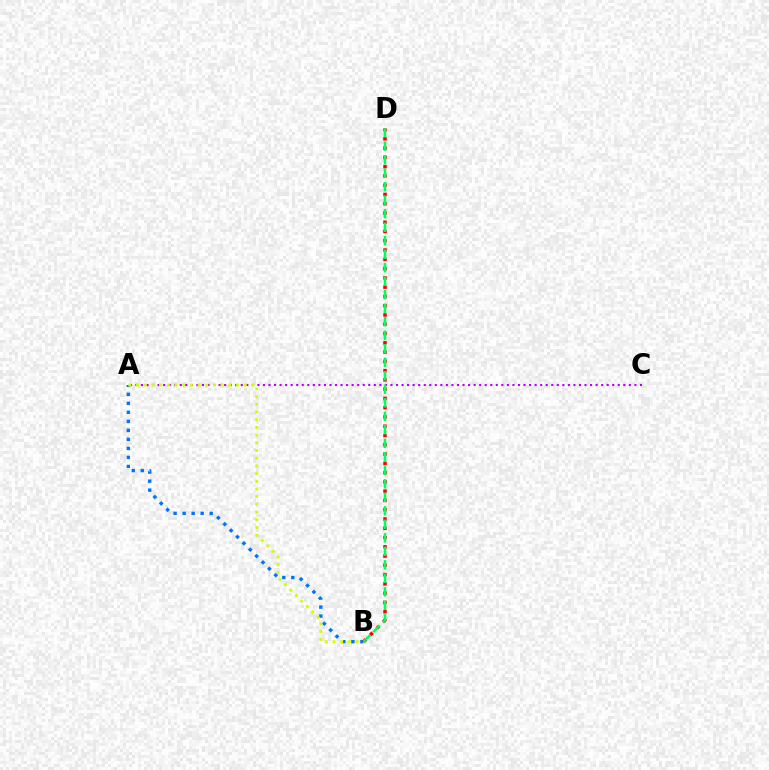{('A', 'C'): [{'color': '#b900ff', 'line_style': 'dotted', 'thickness': 1.51}], ('A', 'B'): [{'color': '#0074ff', 'line_style': 'dotted', 'thickness': 2.45}, {'color': '#d1ff00', 'line_style': 'dotted', 'thickness': 2.09}], ('B', 'D'): [{'color': '#ff0000', 'line_style': 'dotted', 'thickness': 2.52}, {'color': '#00ff5c', 'line_style': 'dashed', 'thickness': 1.83}]}